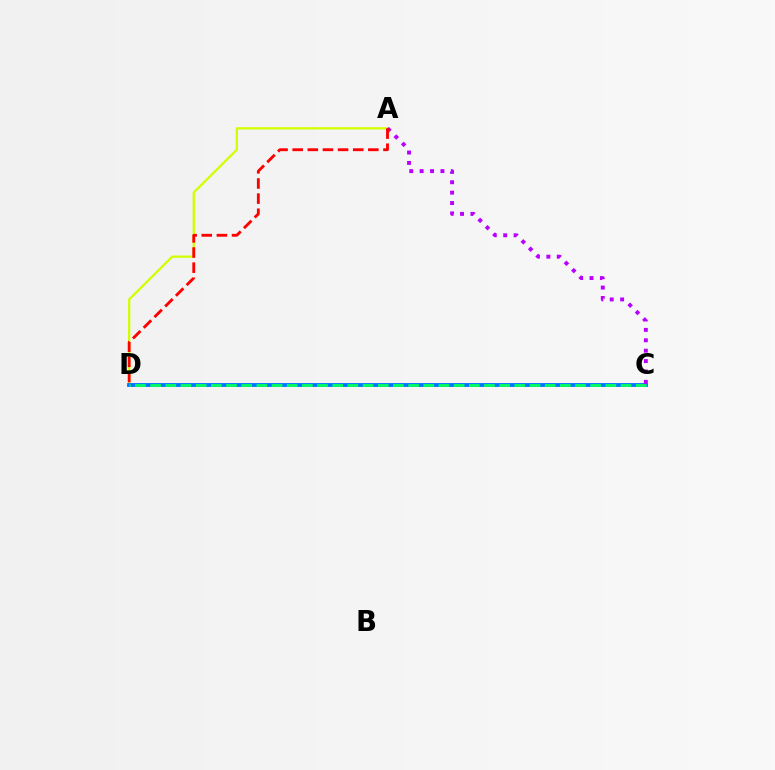{('A', 'D'): [{'color': '#d1ff00', 'line_style': 'solid', 'thickness': 1.64}, {'color': '#ff0000', 'line_style': 'dashed', 'thickness': 2.06}], ('C', 'D'): [{'color': '#0074ff', 'line_style': 'solid', 'thickness': 2.76}, {'color': '#00ff5c', 'line_style': 'dashed', 'thickness': 2.06}], ('A', 'C'): [{'color': '#b900ff', 'line_style': 'dotted', 'thickness': 2.82}]}